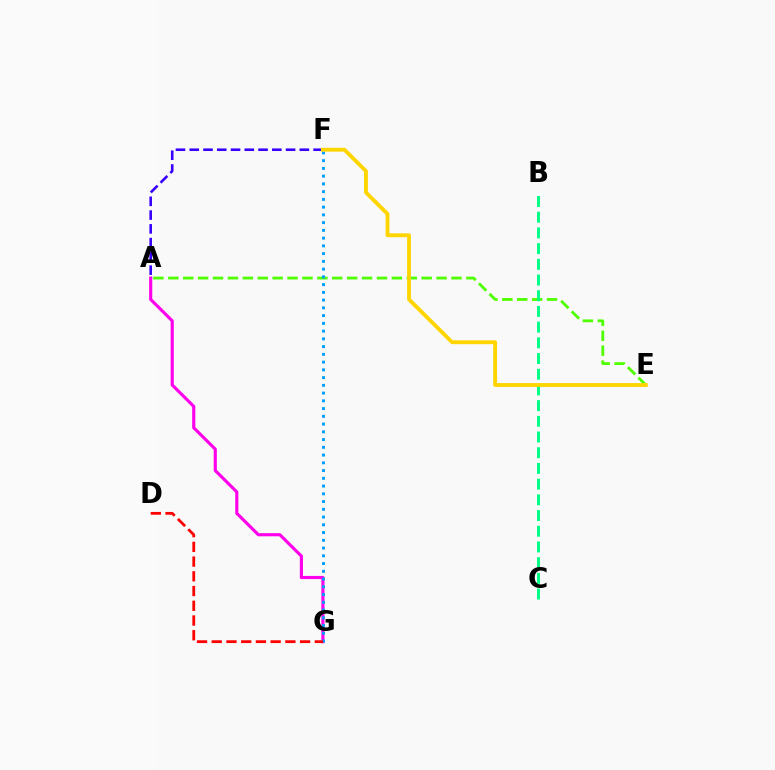{('A', 'G'): [{'color': '#ff00ed', 'line_style': 'solid', 'thickness': 2.26}], ('A', 'F'): [{'color': '#3700ff', 'line_style': 'dashed', 'thickness': 1.87}], ('A', 'E'): [{'color': '#4fff00', 'line_style': 'dashed', 'thickness': 2.02}], ('F', 'G'): [{'color': '#009eff', 'line_style': 'dotted', 'thickness': 2.11}], ('D', 'G'): [{'color': '#ff0000', 'line_style': 'dashed', 'thickness': 2.0}], ('B', 'C'): [{'color': '#00ff86', 'line_style': 'dashed', 'thickness': 2.13}], ('E', 'F'): [{'color': '#ffd500', 'line_style': 'solid', 'thickness': 2.77}]}